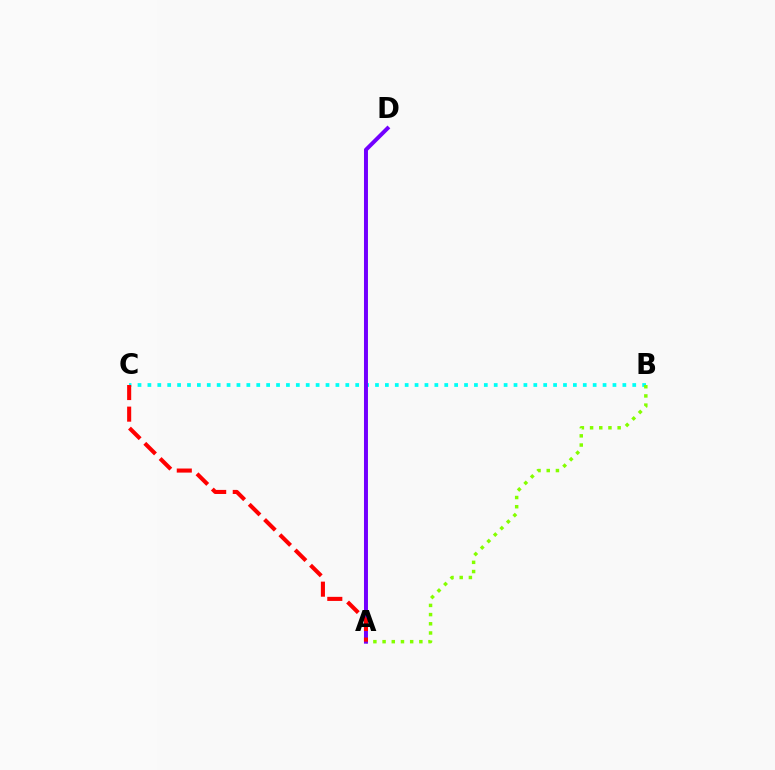{('B', 'C'): [{'color': '#00fff6', 'line_style': 'dotted', 'thickness': 2.69}], ('A', 'B'): [{'color': '#84ff00', 'line_style': 'dotted', 'thickness': 2.5}], ('A', 'D'): [{'color': '#7200ff', 'line_style': 'solid', 'thickness': 2.86}], ('A', 'C'): [{'color': '#ff0000', 'line_style': 'dashed', 'thickness': 2.93}]}